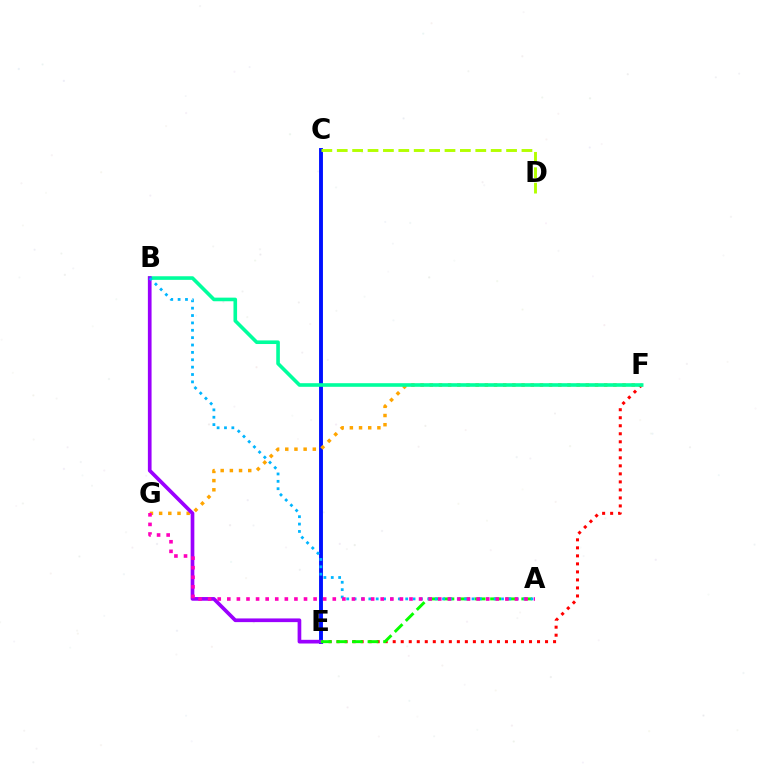{('E', 'F'): [{'color': '#ff0000', 'line_style': 'dotted', 'thickness': 2.18}], ('C', 'E'): [{'color': '#0010ff', 'line_style': 'solid', 'thickness': 2.79}], ('F', 'G'): [{'color': '#ffa500', 'line_style': 'dotted', 'thickness': 2.49}], ('B', 'F'): [{'color': '#00ff9d', 'line_style': 'solid', 'thickness': 2.6}], ('B', 'E'): [{'color': '#9b00ff', 'line_style': 'solid', 'thickness': 2.65}], ('A', 'E'): [{'color': '#08ff00', 'line_style': 'dashed', 'thickness': 2.12}], ('C', 'D'): [{'color': '#b3ff00', 'line_style': 'dashed', 'thickness': 2.09}], ('A', 'B'): [{'color': '#00b5ff', 'line_style': 'dotted', 'thickness': 2.0}], ('A', 'G'): [{'color': '#ff00bd', 'line_style': 'dotted', 'thickness': 2.61}]}